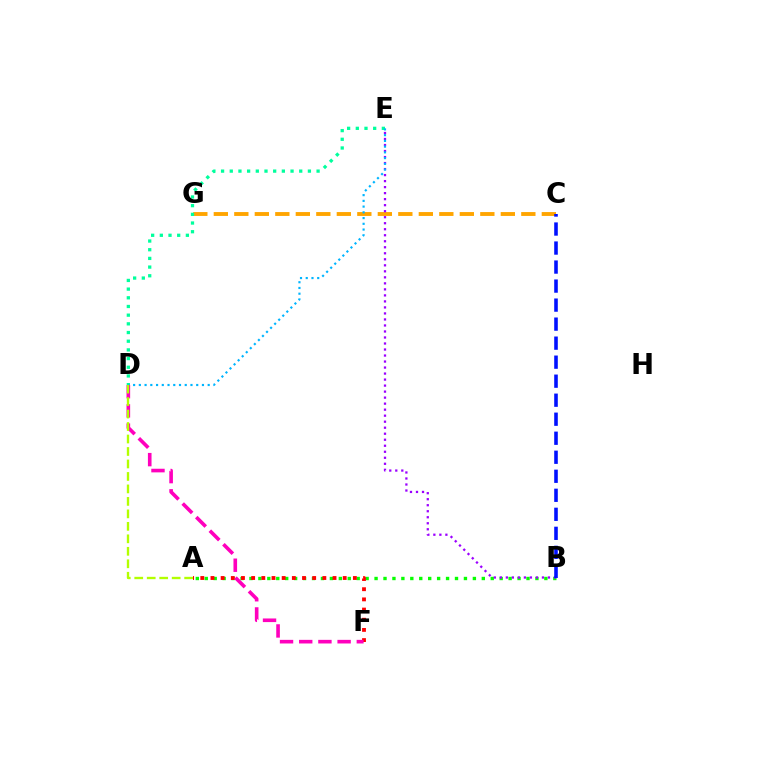{('C', 'G'): [{'color': '#ffa500', 'line_style': 'dashed', 'thickness': 2.78}], ('A', 'B'): [{'color': '#08ff00', 'line_style': 'dotted', 'thickness': 2.43}], ('D', 'E'): [{'color': '#00ff9d', 'line_style': 'dotted', 'thickness': 2.36}, {'color': '#00b5ff', 'line_style': 'dotted', 'thickness': 1.56}], ('B', 'E'): [{'color': '#9b00ff', 'line_style': 'dotted', 'thickness': 1.63}], ('B', 'C'): [{'color': '#0010ff', 'line_style': 'dashed', 'thickness': 2.58}], ('A', 'F'): [{'color': '#ff0000', 'line_style': 'dotted', 'thickness': 2.76}], ('D', 'F'): [{'color': '#ff00bd', 'line_style': 'dashed', 'thickness': 2.61}], ('A', 'D'): [{'color': '#b3ff00', 'line_style': 'dashed', 'thickness': 1.7}]}